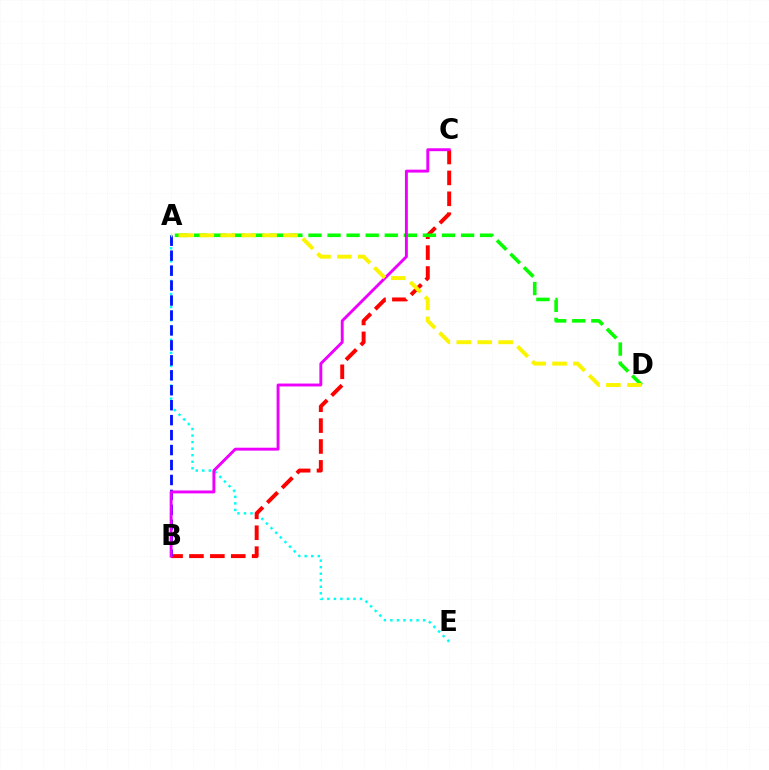{('A', 'E'): [{'color': '#00fff6', 'line_style': 'dotted', 'thickness': 1.78}], ('B', 'C'): [{'color': '#ff0000', 'line_style': 'dashed', 'thickness': 2.84}, {'color': '#ee00ff', 'line_style': 'solid', 'thickness': 2.09}], ('A', 'D'): [{'color': '#08ff00', 'line_style': 'dashed', 'thickness': 2.59}, {'color': '#fcf500', 'line_style': 'dashed', 'thickness': 2.84}], ('A', 'B'): [{'color': '#0010ff', 'line_style': 'dashed', 'thickness': 2.03}]}